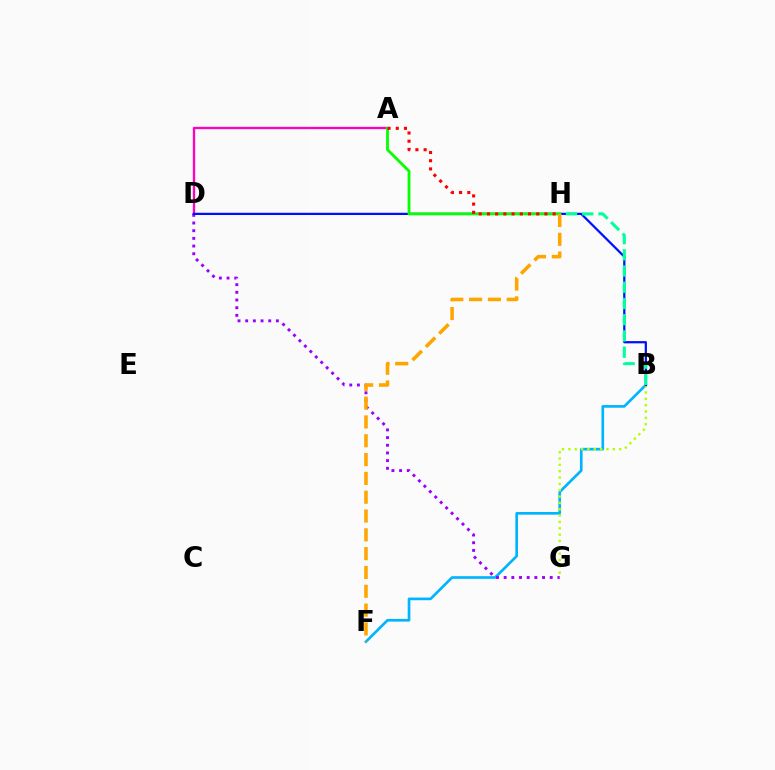{('A', 'D'): [{'color': '#ff00bd', 'line_style': 'solid', 'thickness': 1.67}], ('B', 'F'): [{'color': '#00b5ff', 'line_style': 'solid', 'thickness': 1.92}], ('B', 'G'): [{'color': '#b3ff00', 'line_style': 'dotted', 'thickness': 1.72}], ('D', 'G'): [{'color': '#9b00ff', 'line_style': 'dotted', 'thickness': 2.09}], ('B', 'D'): [{'color': '#0010ff', 'line_style': 'solid', 'thickness': 1.61}], ('A', 'H'): [{'color': '#08ff00', 'line_style': 'solid', 'thickness': 2.04}, {'color': '#ff0000', 'line_style': 'dotted', 'thickness': 2.23}], ('B', 'H'): [{'color': '#00ff9d', 'line_style': 'dashed', 'thickness': 2.2}], ('F', 'H'): [{'color': '#ffa500', 'line_style': 'dashed', 'thickness': 2.56}]}